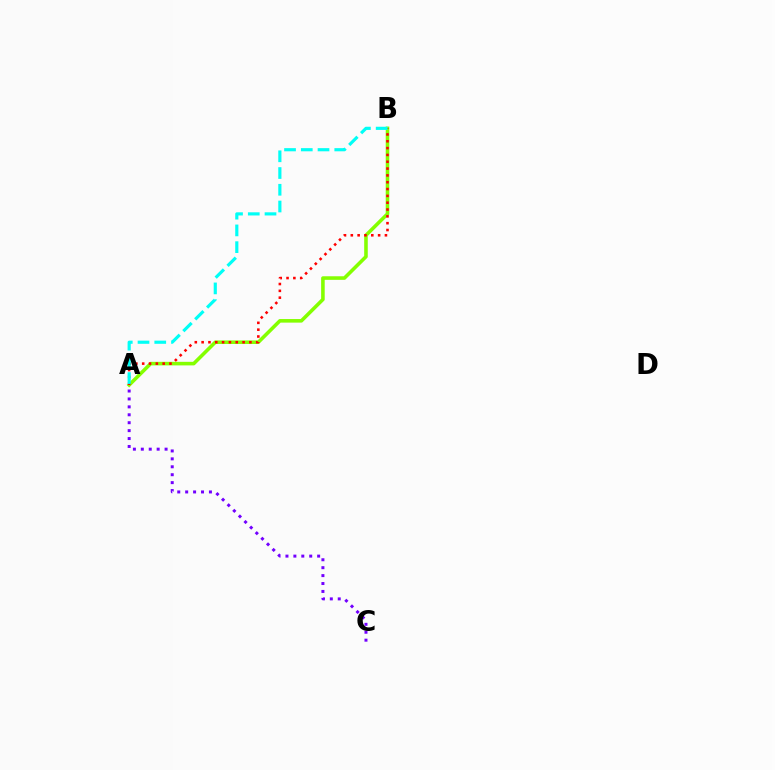{('A', 'B'): [{'color': '#84ff00', 'line_style': 'solid', 'thickness': 2.57}, {'color': '#ff0000', 'line_style': 'dotted', 'thickness': 1.85}, {'color': '#00fff6', 'line_style': 'dashed', 'thickness': 2.27}], ('A', 'C'): [{'color': '#7200ff', 'line_style': 'dotted', 'thickness': 2.15}]}